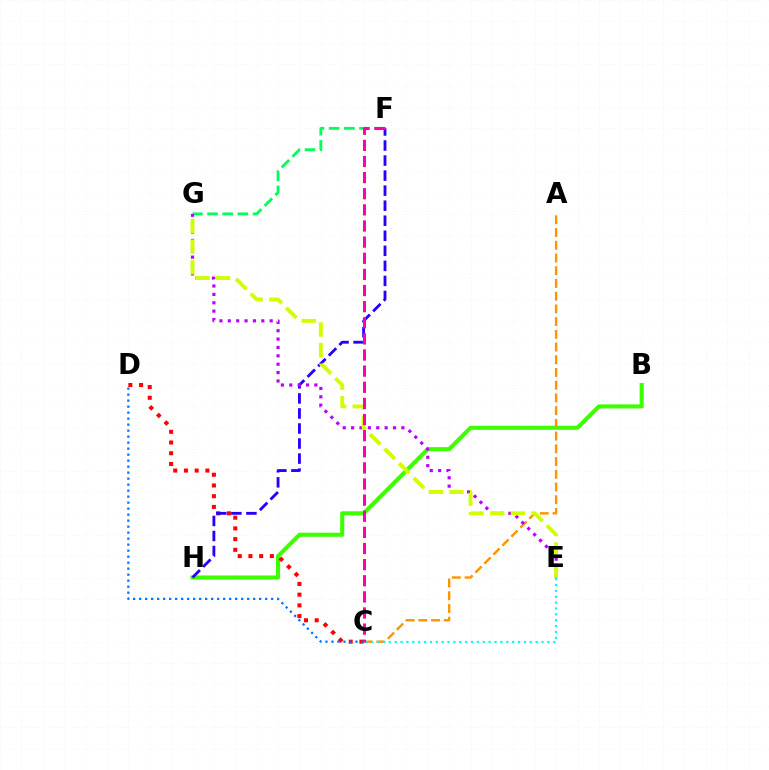{('B', 'H'): [{'color': '#3dff00', 'line_style': 'solid', 'thickness': 2.93}], ('A', 'C'): [{'color': '#ff9400', 'line_style': 'dashed', 'thickness': 1.73}], ('C', 'D'): [{'color': '#ff0000', 'line_style': 'dotted', 'thickness': 2.91}, {'color': '#0074ff', 'line_style': 'dotted', 'thickness': 1.63}], ('F', 'H'): [{'color': '#2500ff', 'line_style': 'dashed', 'thickness': 2.04}], ('F', 'G'): [{'color': '#00ff5c', 'line_style': 'dashed', 'thickness': 2.06}], ('E', 'G'): [{'color': '#b900ff', 'line_style': 'dotted', 'thickness': 2.28}, {'color': '#d1ff00', 'line_style': 'dashed', 'thickness': 2.81}], ('C', 'E'): [{'color': '#00fff6', 'line_style': 'dotted', 'thickness': 1.6}], ('C', 'F'): [{'color': '#ff00ac', 'line_style': 'dashed', 'thickness': 2.19}]}